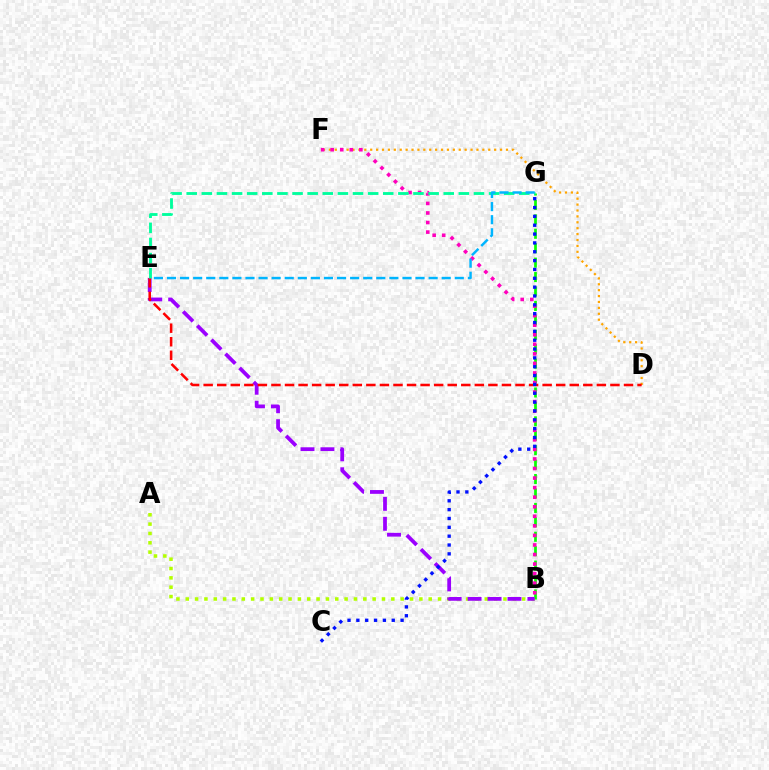{('B', 'G'): [{'color': '#08ff00', 'line_style': 'dashed', 'thickness': 1.96}], ('A', 'B'): [{'color': '#b3ff00', 'line_style': 'dotted', 'thickness': 2.54}], ('D', 'F'): [{'color': '#ffa500', 'line_style': 'dotted', 'thickness': 1.6}], ('B', 'F'): [{'color': '#ff00bd', 'line_style': 'dotted', 'thickness': 2.6}], ('B', 'E'): [{'color': '#9b00ff', 'line_style': 'dashed', 'thickness': 2.71}], ('D', 'E'): [{'color': '#ff0000', 'line_style': 'dashed', 'thickness': 1.84}], ('E', 'G'): [{'color': '#00ff9d', 'line_style': 'dashed', 'thickness': 2.05}, {'color': '#00b5ff', 'line_style': 'dashed', 'thickness': 1.78}], ('C', 'G'): [{'color': '#0010ff', 'line_style': 'dotted', 'thickness': 2.4}]}